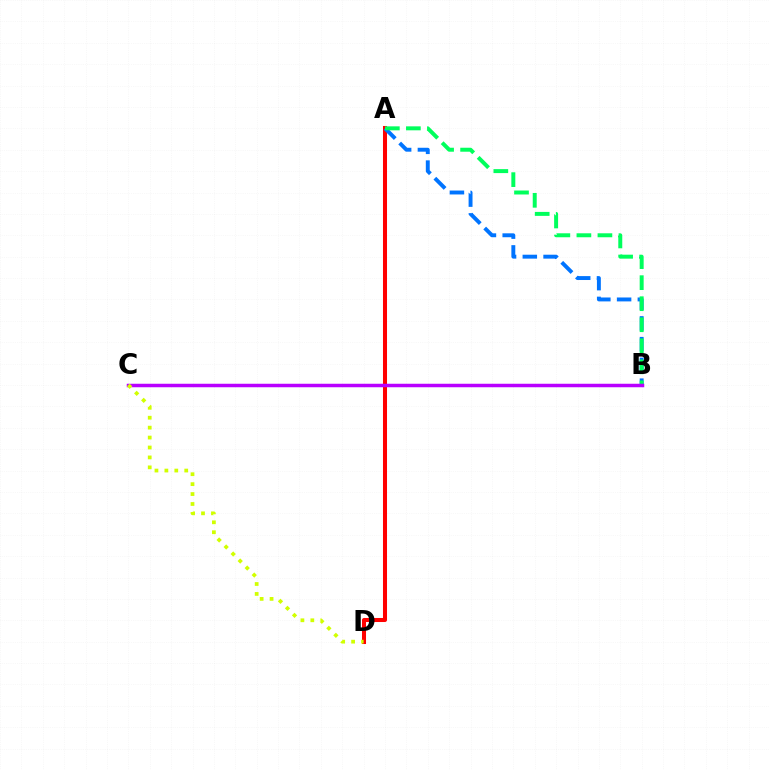{('A', 'D'): [{'color': '#ff0000', 'line_style': 'solid', 'thickness': 2.91}], ('A', 'B'): [{'color': '#0074ff', 'line_style': 'dashed', 'thickness': 2.82}, {'color': '#00ff5c', 'line_style': 'dashed', 'thickness': 2.86}], ('B', 'C'): [{'color': '#b900ff', 'line_style': 'solid', 'thickness': 2.52}], ('C', 'D'): [{'color': '#d1ff00', 'line_style': 'dotted', 'thickness': 2.7}]}